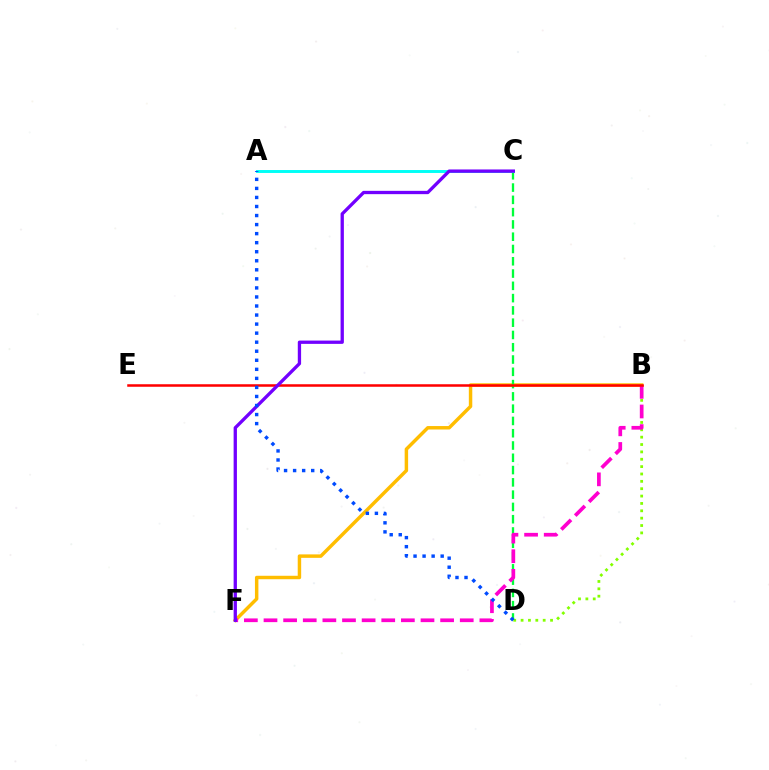{('B', 'D'): [{'color': '#84ff00', 'line_style': 'dotted', 'thickness': 2.0}], ('B', 'F'): [{'color': '#ffbd00', 'line_style': 'solid', 'thickness': 2.49}, {'color': '#ff00cf', 'line_style': 'dashed', 'thickness': 2.67}], ('C', 'D'): [{'color': '#00ff39', 'line_style': 'dashed', 'thickness': 1.67}], ('A', 'C'): [{'color': '#00fff6', 'line_style': 'solid', 'thickness': 2.11}], ('B', 'E'): [{'color': '#ff0000', 'line_style': 'solid', 'thickness': 1.82}], ('C', 'F'): [{'color': '#7200ff', 'line_style': 'solid', 'thickness': 2.38}], ('A', 'D'): [{'color': '#004bff', 'line_style': 'dotted', 'thickness': 2.46}]}